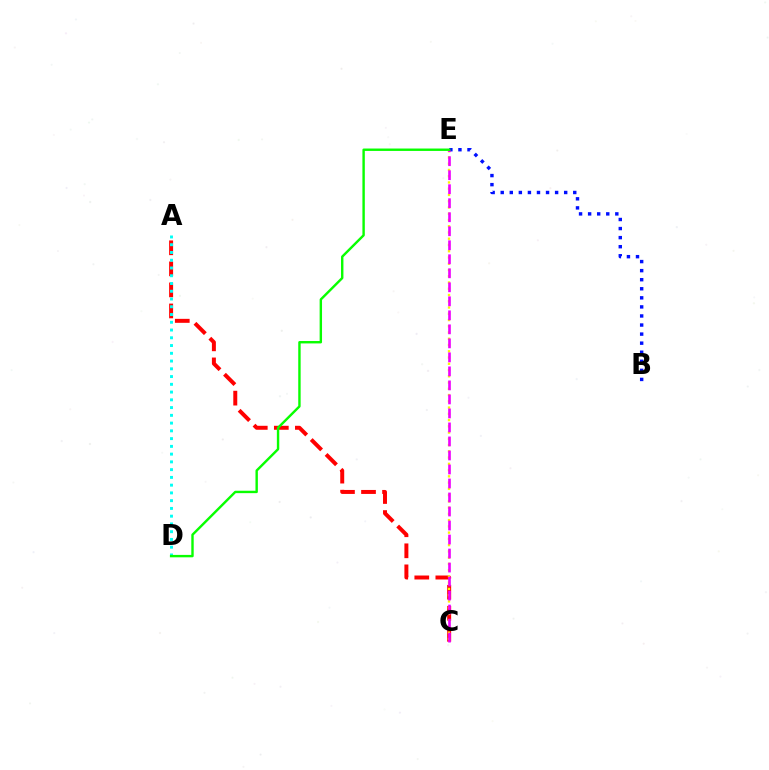{('A', 'C'): [{'color': '#ff0000', 'line_style': 'dashed', 'thickness': 2.86}], ('C', 'E'): [{'color': '#fcf500', 'line_style': 'dotted', 'thickness': 1.7}, {'color': '#ee00ff', 'line_style': 'dashed', 'thickness': 1.9}], ('B', 'E'): [{'color': '#0010ff', 'line_style': 'dotted', 'thickness': 2.46}], ('A', 'D'): [{'color': '#00fff6', 'line_style': 'dotted', 'thickness': 2.11}], ('D', 'E'): [{'color': '#08ff00', 'line_style': 'solid', 'thickness': 1.73}]}